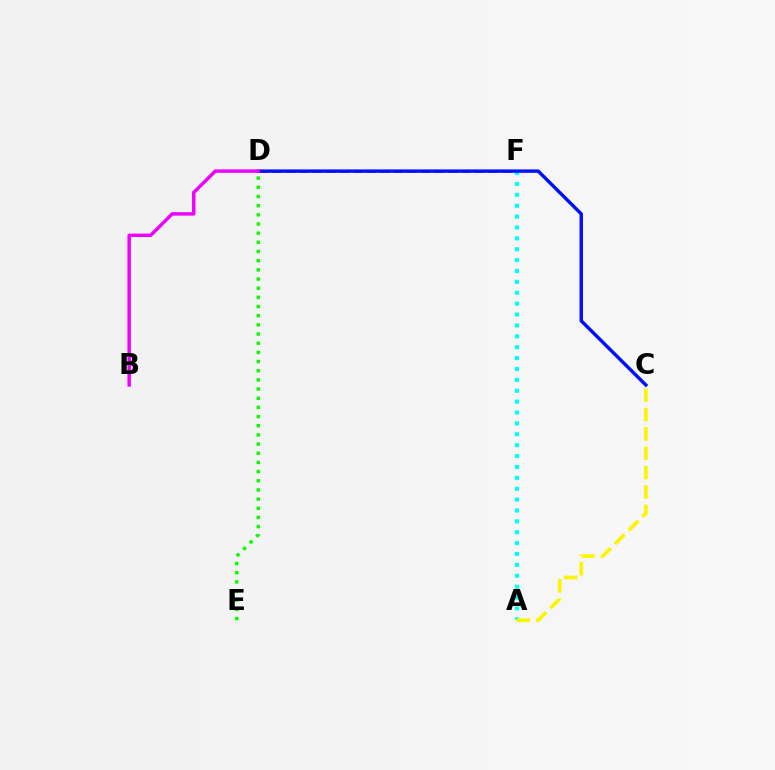{('D', 'E'): [{'color': '#08ff00', 'line_style': 'dotted', 'thickness': 2.49}], ('D', 'F'): [{'color': '#ff0000', 'line_style': 'dashed', 'thickness': 1.84}], ('A', 'F'): [{'color': '#00fff6', 'line_style': 'dotted', 'thickness': 2.96}], ('C', 'D'): [{'color': '#0010ff', 'line_style': 'solid', 'thickness': 2.46}], ('A', 'C'): [{'color': '#fcf500', 'line_style': 'dashed', 'thickness': 2.63}], ('B', 'D'): [{'color': '#ee00ff', 'line_style': 'solid', 'thickness': 2.48}]}